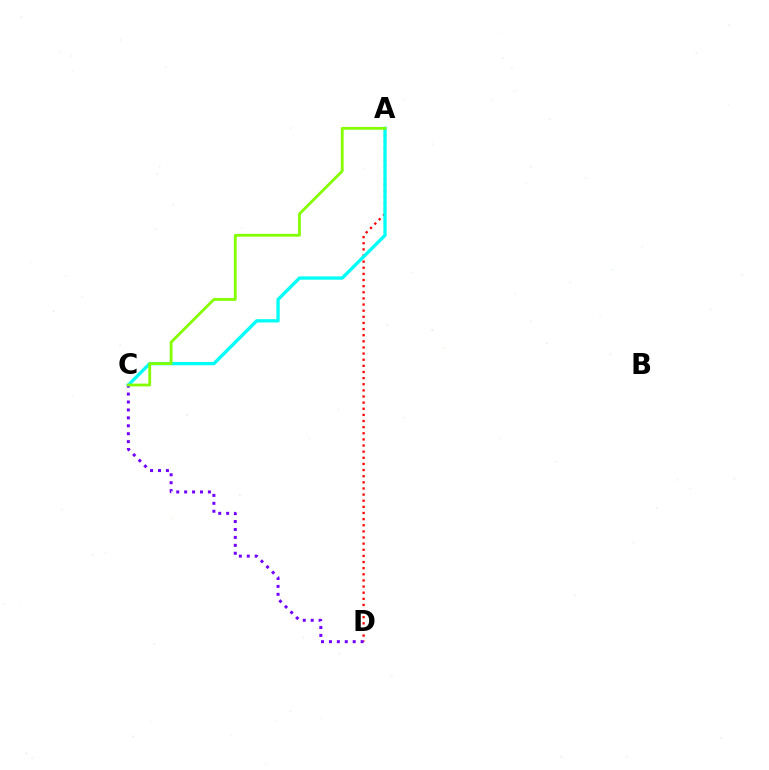{('A', 'D'): [{'color': '#ff0000', 'line_style': 'dotted', 'thickness': 1.67}], ('A', 'C'): [{'color': '#00fff6', 'line_style': 'solid', 'thickness': 2.38}, {'color': '#84ff00', 'line_style': 'solid', 'thickness': 2.01}], ('C', 'D'): [{'color': '#7200ff', 'line_style': 'dotted', 'thickness': 2.15}]}